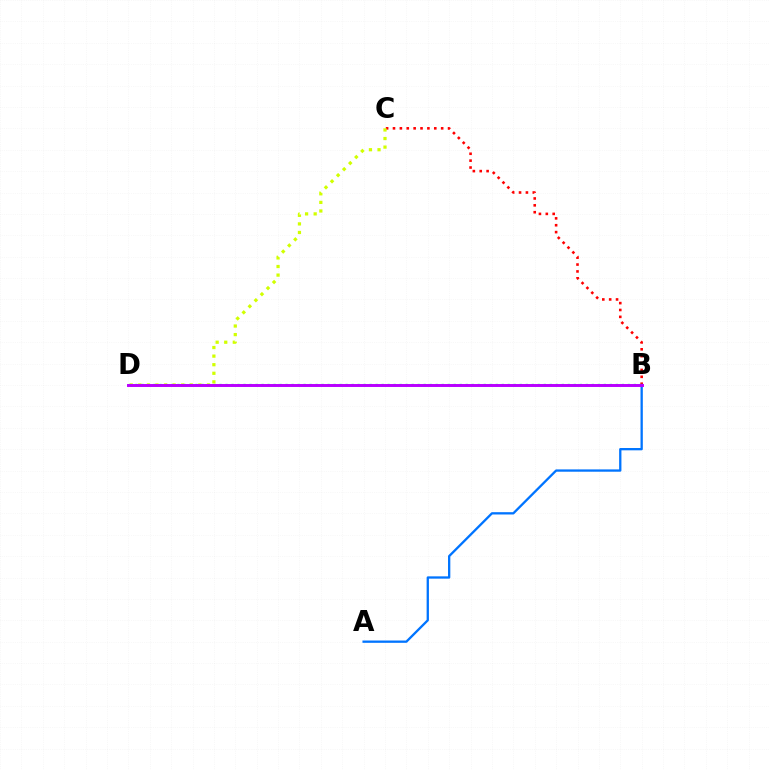{('B', 'D'): [{'color': '#00ff5c', 'line_style': 'dotted', 'thickness': 1.63}, {'color': '#b900ff', 'line_style': 'solid', 'thickness': 2.12}], ('B', 'C'): [{'color': '#ff0000', 'line_style': 'dotted', 'thickness': 1.87}], ('A', 'B'): [{'color': '#0074ff', 'line_style': 'solid', 'thickness': 1.66}], ('C', 'D'): [{'color': '#d1ff00', 'line_style': 'dotted', 'thickness': 2.33}]}